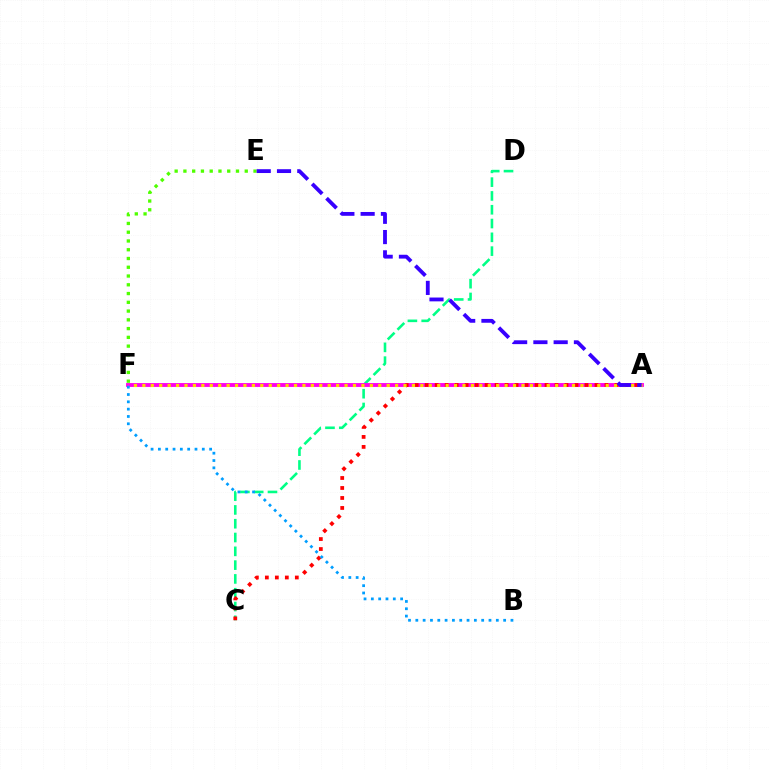{('E', 'F'): [{'color': '#4fff00', 'line_style': 'dotted', 'thickness': 2.38}], ('C', 'D'): [{'color': '#00ff86', 'line_style': 'dashed', 'thickness': 1.87}], ('A', 'F'): [{'color': '#ff00ed', 'line_style': 'solid', 'thickness': 2.79}, {'color': '#ffd500', 'line_style': 'dotted', 'thickness': 2.29}], ('A', 'C'): [{'color': '#ff0000', 'line_style': 'dotted', 'thickness': 2.71}], ('B', 'F'): [{'color': '#009eff', 'line_style': 'dotted', 'thickness': 1.99}], ('A', 'E'): [{'color': '#3700ff', 'line_style': 'dashed', 'thickness': 2.75}]}